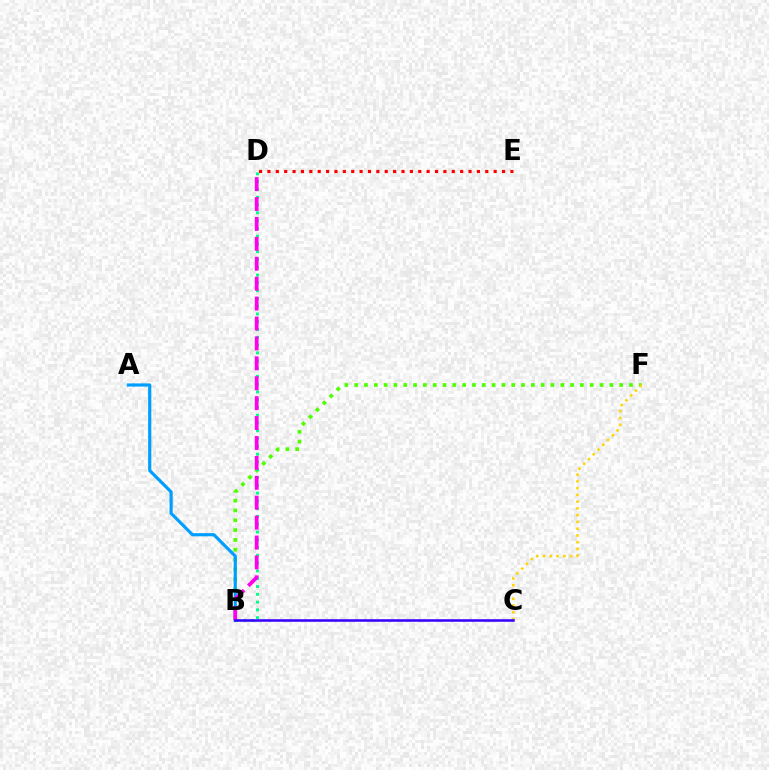{('B', 'F'): [{'color': '#4fff00', 'line_style': 'dotted', 'thickness': 2.67}], ('A', 'B'): [{'color': '#009eff', 'line_style': 'solid', 'thickness': 2.29}], ('B', 'D'): [{'color': '#00ff86', 'line_style': 'dotted', 'thickness': 2.12}, {'color': '#ff00ed', 'line_style': 'dashed', 'thickness': 2.71}], ('C', 'F'): [{'color': '#ffd500', 'line_style': 'dotted', 'thickness': 1.84}], ('D', 'E'): [{'color': '#ff0000', 'line_style': 'dotted', 'thickness': 2.28}], ('B', 'C'): [{'color': '#3700ff', 'line_style': 'solid', 'thickness': 1.83}]}